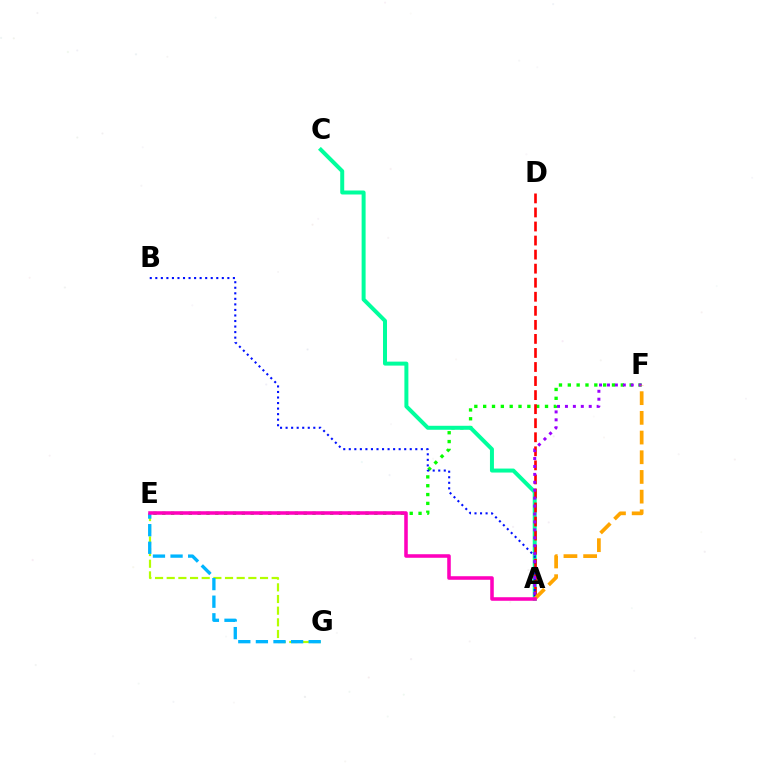{('E', 'G'): [{'color': '#b3ff00', 'line_style': 'dashed', 'thickness': 1.58}, {'color': '#00b5ff', 'line_style': 'dashed', 'thickness': 2.39}], ('E', 'F'): [{'color': '#08ff00', 'line_style': 'dotted', 'thickness': 2.4}], ('A', 'C'): [{'color': '#00ff9d', 'line_style': 'solid', 'thickness': 2.87}], ('A', 'D'): [{'color': '#ff0000', 'line_style': 'dashed', 'thickness': 1.91}], ('A', 'B'): [{'color': '#0010ff', 'line_style': 'dotted', 'thickness': 1.51}], ('A', 'F'): [{'color': '#9b00ff', 'line_style': 'dotted', 'thickness': 2.15}, {'color': '#ffa500', 'line_style': 'dashed', 'thickness': 2.68}], ('A', 'E'): [{'color': '#ff00bd', 'line_style': 'solid', 'thickness': 2.56}]}